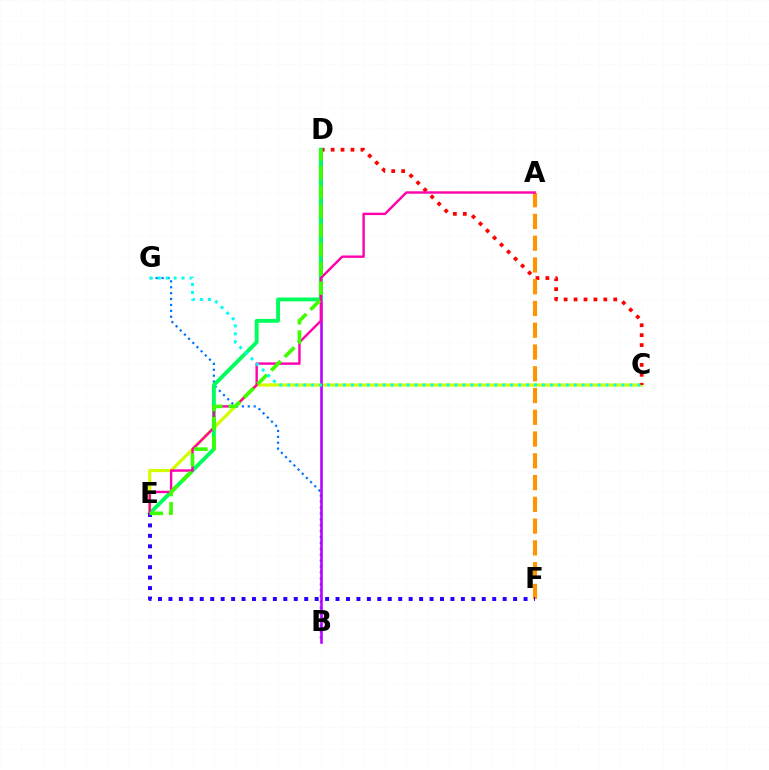{('C', 'E'): [{'color': '#d1ff00', 'line_style': 'solid', 'thickness': 2.31}], ('B', 'G'): [{'color': '#0074ff', 'line_style': 'dotted', 'thickness': 1.6}], ('C', 'D'): [{'color': '#ff0000', 'line_style': 'dotted', 'thickness': 2.7}], ('B', 'D'): [{'color': '#b900ff', 'line_style': 'solid', 'thickness': 1.88}], ('A', 'F'): [{'color': '#ff9400', 'line_style': 'dashed', 'thickness': 2.96}], ('D', 'E'): [{'color': '#00ff5c', 'line_style': 'solid', 'thickness': 2.8}, {'color': '#3dff00', 'line_style': 'dashed', 'thickness': 2.61}], ('E', 'F'): [{'color': '#2500ff', 'line_style': 'dotted', 'thickness': 2.84}], ('A', 'E'): [{'color': '#ff00ac', 'line_style': 'solid', 'thickness': 1.73}], ('C', 'G'): [{'color': '#00fff6', 'line_style': 'dotted', 'thickness': 2.16}]}